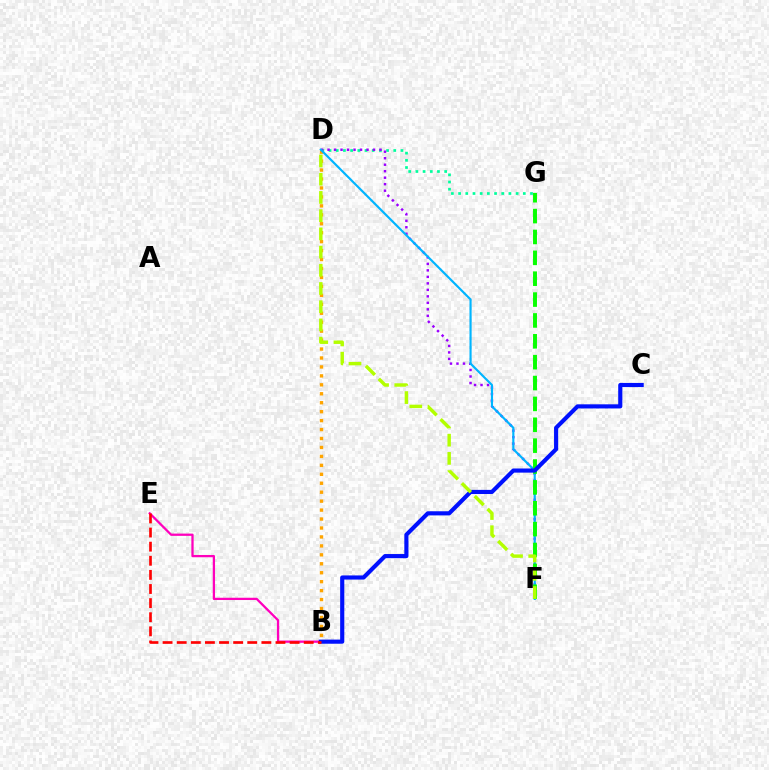{('B', 'E'): [{'color': '#ff00bd', 'line_style': 'solid', 'thickness': 1.64}, {'color': '#ff0000', 'line_style': 'dashed', 'thickness': 1.92}], ('D', 'G'): [{'color': '#00ff9d', 'line_style': 'dotted', 'thickness': 1.95}], ('B', 'D'): [{'color': '#ffa500', 'line_style': 'dotted', 'thickness': 2.43}], ('D', 'F'): [{'color': '#9b00ff', 'line_style': 'dotted', 'thickness': 1.76}, {'color': '#00b5ff', 'line_style': 'solid', 'thickness': 1.56}, {'color': '#b3ff00', 'line_style': 'dashed', 'thickness': 2.47}], ('F', 'G'): [{'color': '#08ff00', 'line_style': 'dashed', 'thickness': 2.83}], ('B', 'C'): [{'color': '#0010ff', 'line_style': 'solid', 'thickness': 2.98}]}